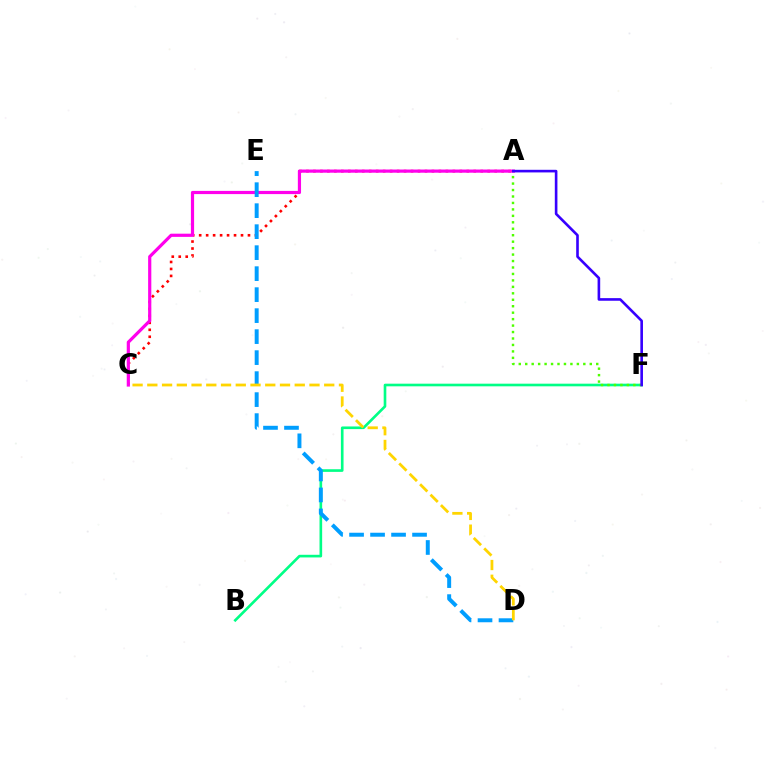{('B', 'F'): [{'color': '#00ff86', 'line_style': 'solid', 'thickness': 1.9}], ('A', 'C'): [{'color': '#ff0000', 'line_style': 'dotted', 'thickness': 1.89}, {'color': '#ff00ed', 'line_style': 'solid', 'thickness': 2.3}], ('A', 'F'): [{'color': '#4fff00', 'line_style': 'dotted', 'thickness': 1.75}, {'color': '#3700ff', 'line_style': 'solid', 'thickness': 1.89}], ('D', 'E'): [{'color': '#009eff', 'line_style': 'dashed', 'thickness': 2.85}], ('C', 'D'): [{'color': '#ffd500', 'line_style': 'dashed', 'thickness': 2.0}]}